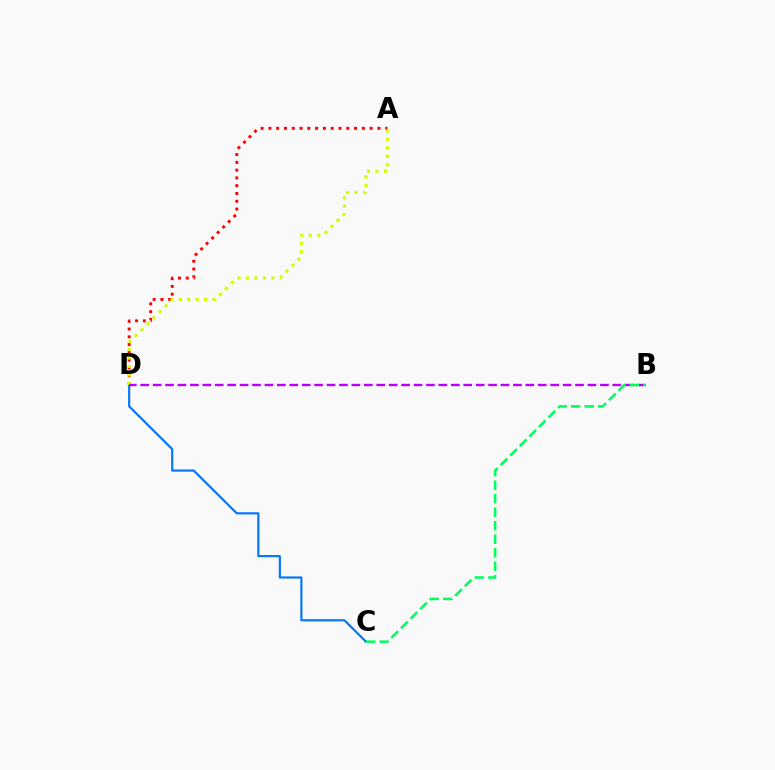{('C', 'D'): [{'color': '#0074ff', 'line_style': 'solid', 'thickness': 1.54}], ('A', 'D'): [{'color': '#ff0000', 'line_style': 'dotted', 'thickness': 2.12}, {'color': '#d1ff00', 'line_style': 'dotted', 'thickness': 2.3}], ('B', 'D'): [{'color': '#b900ff', 'line_style': 'dashed', 'thickness': 1.69}], ('B', 'C'): [{'color': '#00ff5c', 'line_style': 'dashed', 'thickness': 1.84}]}